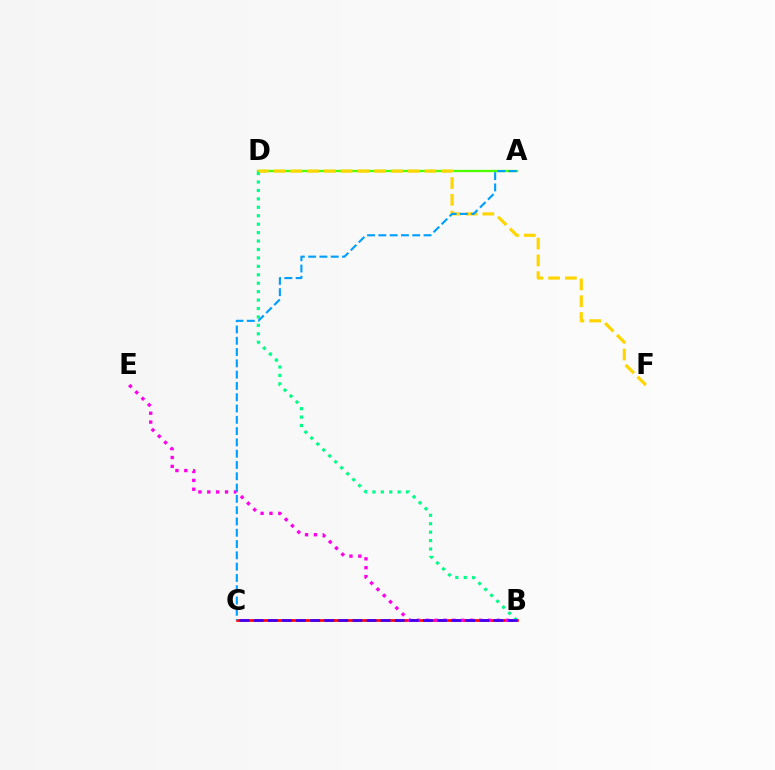{('A', 'D'): [{'color': '#4fff00', 'line_style': 'solid', 'thickness': 1.67}], ('B', 'C'): [{'color': '#ff0000', 'line_style': 'solid', 'thickness': 1.93}, {'color': '#3700ff', 'line_style': 'dashed', 'thickness': 1.92}], ('D', 'F'): [{'color': '#ffd500', 'line_style': 'dashed', 'thickness': 2.28}], ('B', 'E'): [{'color': '#ff00ed', 'line_style': 'dotted', 'thickness': 2.41}], ('B', 'D'): [{'color': '#00ff86', 'line_style': 'dotted', 'thickness': 2.29}], ('A', 'C'): [{'color': '#009eff', 'line_style': 'dashed', 'thickness': 1.53}]}